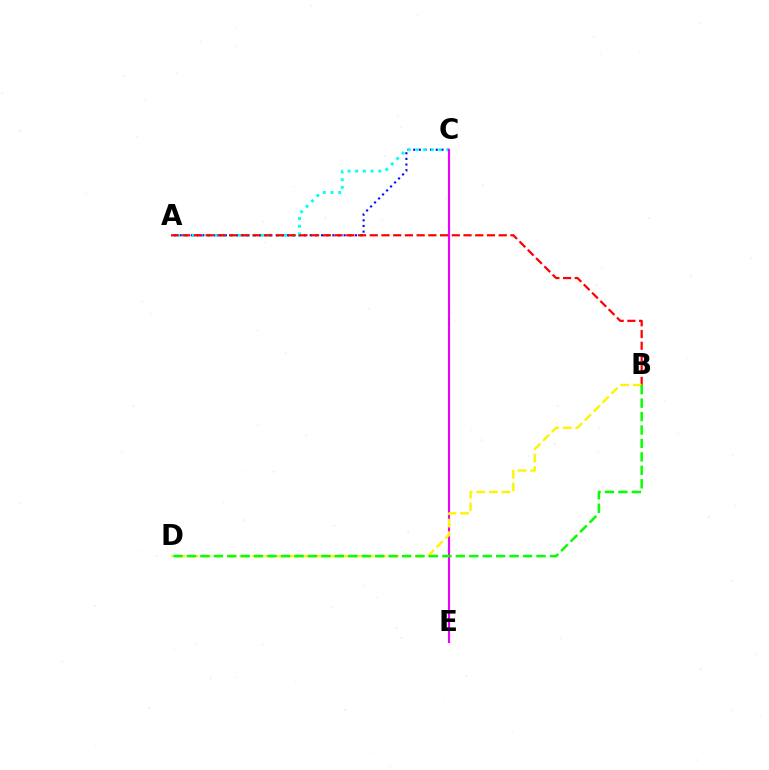{('A', 'C'): [{'color': '#0010ff', 'line_style': 'dotted', 'thickness': 1.54}, {'color': '#00fff6', 'line_style': 'dotted', 'thickness': 2.09}], ('A', 'B'): [{'color': '#ff0000', 'line_style': 'dashed', 'thickness': 1.59}], ('C', 'E'): [{'color': '#ee00ff', 'line_style': 'solid', 'thickness': 1.54}], ('B', 'D'): [{'color': '#fcf500', 'line_style': 'dashed', 'thickness': 1.7}, {'color': '#08ff00', 'line_style': 'dashed', 'thickness': 1.83}]}